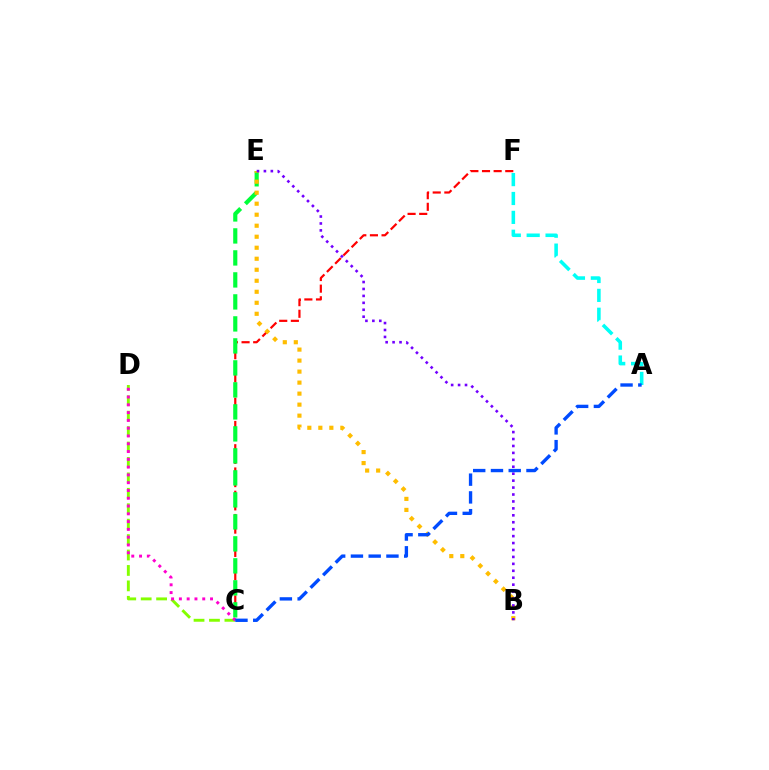{('C', 'D'): [{'color': '#84ff00', 'line_style': 'dashed', 'thickness': 2.1}, {'color': '#ff00cf', 'line_style': 'dotted', 'thickness': 2.12}], ('C', 'F'): [{'color': '#ff0000', 'line_style': 'dashed', 'thickness': 1.58}], ('C', 'E'): [{'color': '#00ff39', 'line_style': 'dashed', 'thickness': 2.99}], ('A', 'F'): [{'color': '#00fff6', 'line_style': 'dashed', 'thickness': 2.56}], ('B', 'E'): [{'color': '#ffbd00', 'line_style': 'dotted', 'thickness': 2.99}, {'color': '#7200ff', 'line_style': 'dotted', 'thickness': 1.88}], ('A', 'C'): [{'color': '#004bff', 'line_style': 'dashed', 'thickness': 2.41}]}